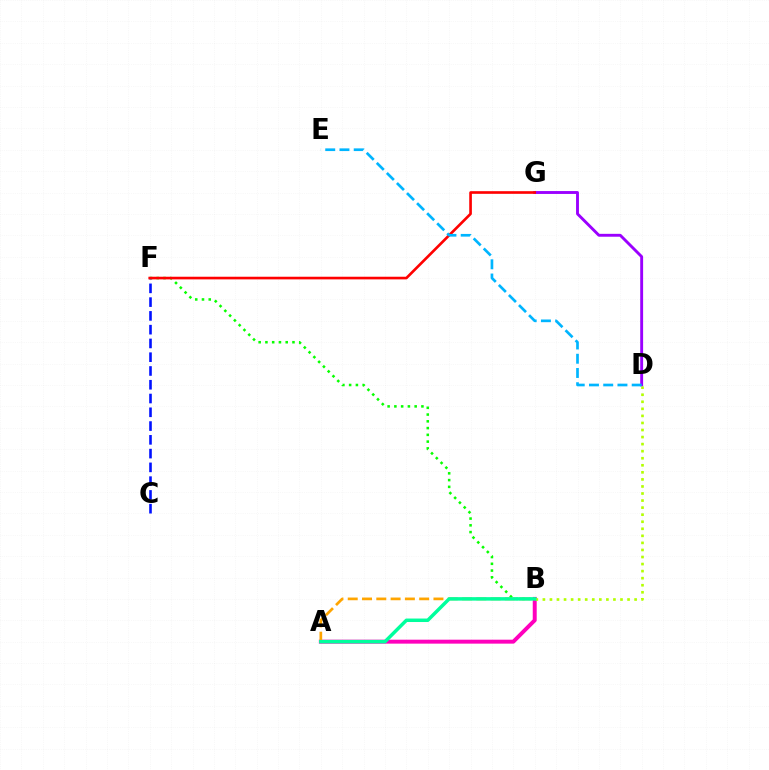{('B', 'F'): [{'color': '#08ff00', 'line_style': 'dotted', 'thickness': 1.84}], ('A', 'B'): [{'color': '#ff00bd', 'line_style': 'solid', 'thickness': 2.84}, {'color': '#ffa500', 'line_style': 'dashed', 'thickness': 1.94}, {'color': '#00ff9d', 'line_style': 'solid', 'thickness': 2.51}], ('D', 'G'): [{'color': '#9b00ff', 'line_style': 'solid', 'thickness': 2.08}], ('B', 'D'): [{'color': '#b3ff00', 'line_style': 'dotted', 'thickness': 1.92}], ('C', 'F'): [{'color': '#0010ff', 'line_style': 'dashed', 'thickness': 1.87}], ('F', 'G'): [{'color': '#ff0000', 'line_style': 'solid', 'thickness': 1.9}], ('D', 'E'): [{'color': '#00b5ff', 'line_style': 'dashed', 'thickness': 1.93}]}